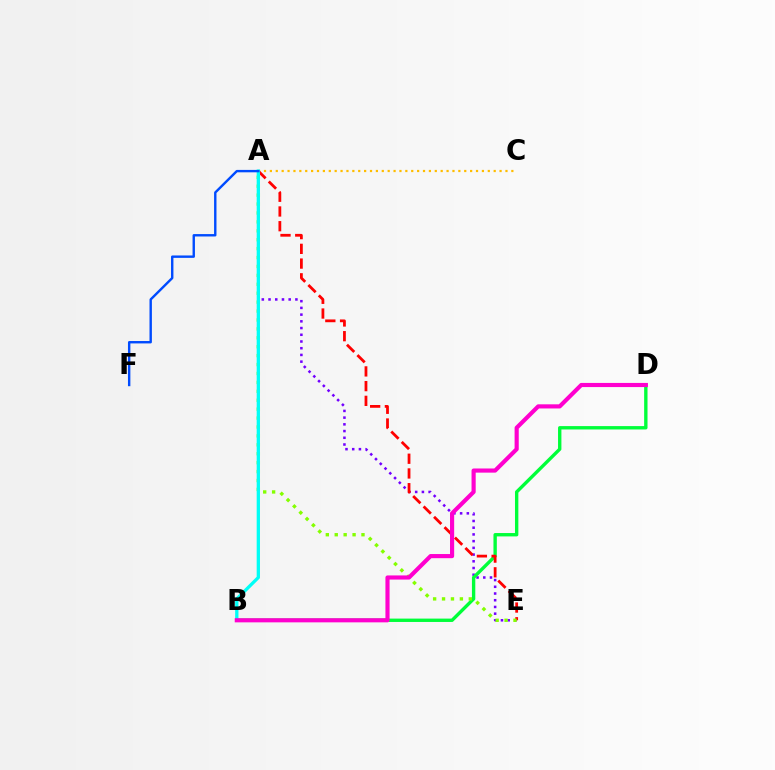{('A', 'C'): [{'color': '#ffbd00', 'line_style': 'dotted', 'thickness': 1.6}], ('A', 'E'): [{'color': '#7200ff', 'line_style': 'dotted', 'thickness': 1.83}, {'color': '#ff0000', 'line_style': 'dashed', 'thickness': 2.0}, {'color': '#84ff00', 'line_style': 'dotted', 'thickness': 2.42}], ('B', 'D'): [{'color': '#00ff39', 'line_style': 'solid', 'thickness': 2.42}, {'color': '#ff00cf', 'line_style': 'solid', 'thickness': 2.98}], ('A', 'B'): [{'color': '#00fff6', 'line_style': 'solid', 'thickness': 2.37}], ('A', 'F'): [{'color': '#004bff', 'line_style': 'solid', 'thickness': 1.73}]}